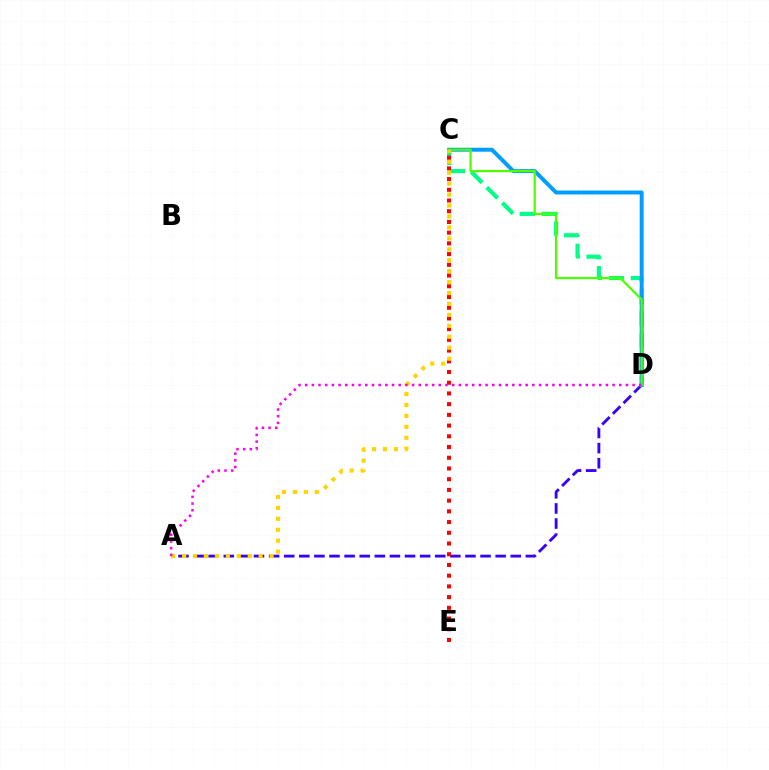{('A', 'D'): [{'color': '#3700ff', 'line_style': 'dashed', 'thickness': 2.05}, {'color': '#ff00ed', 'line_style': 'dotted', 'thickness': 1.82}], ('C', 'D'): [{'color': '#00ff86', 'line_style': 'dashed', 'thickness': 2.98}, {'color': '#009eff', 'line_style': 'solid', 'thickness': 2.84}, {'color': '#4fff00', 'line_style': 'solid', 'thickness': 1.6}], ('C', 'E'): [{'color': '#ff0000', 'line_style': 'dotted', 'thickness': 2.91}], ('A', 'C'): [{'color': '#ffd500', 'line_style': 'dotted', 'thickness': 2.97}]}